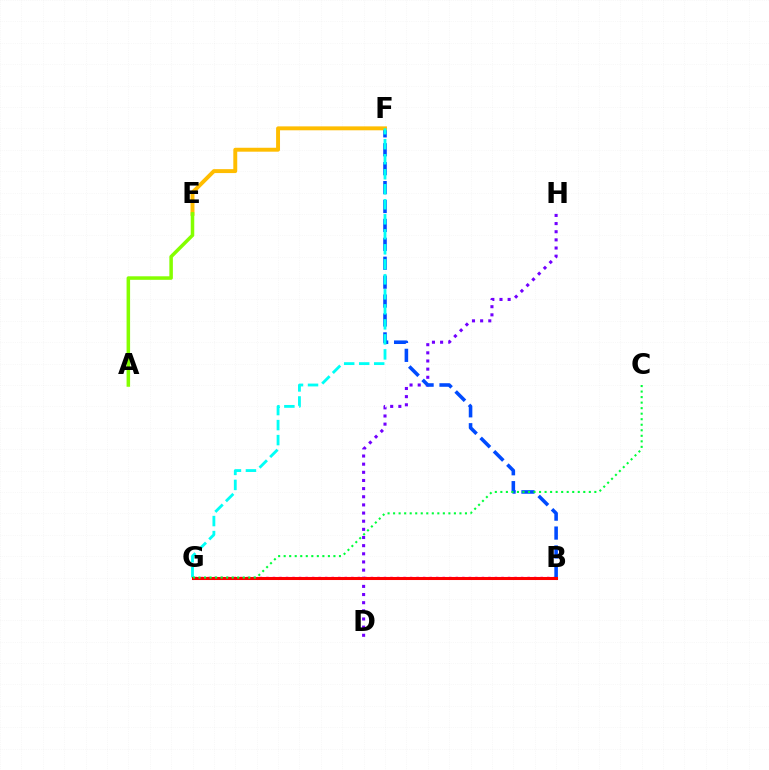{('D', 'H'): [{'color': '#7200ff', 'line_style': 'dotted', 'thickness': 2.21}], ('B', 'G'): [{'color': '#ff00cf', 'line_style': 'dotted', 'thickness': 1.77}, {'color': '#ff0000', 'line_style': 'solid', 'thickness': 2.2}], ('B', 'F'): [{'color': '#004bff', 'line_style': 'dashed', 'thickness': 2.57}], ('E', 'F'): [{'color': '#ffbd00', 'line_style': 'solid', 'thickness': 2.82}], ('A', 'E'): [{'color': '#84ff00', 'line_style': 'solid', 'thickness': 2.54}], ('F', 'G'): [{'color': '#00fff6', 'line_style': 'dashed', 'thickness': 2.04}], ('C', 'G'): [{'color': '#00ff39', 'line_style': 'dotted', 'thickness': 1.5}]}